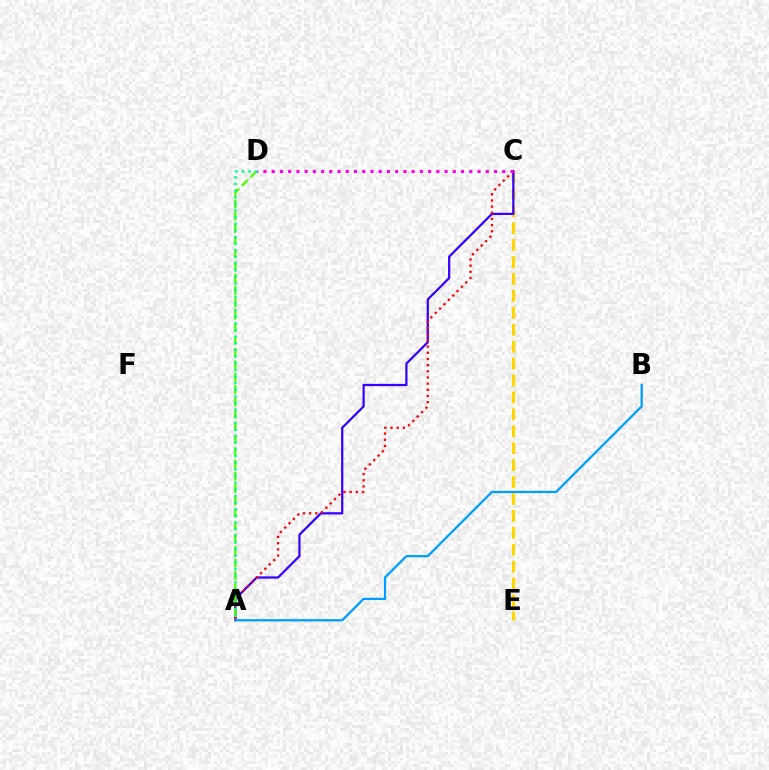{('C', 'E'): [{'color': '#ffd500', 'line_style': 'dashed', 'thickness': 2.3}], ('A', 'C'): [{'color': '#3700ff', 'line_style': 'solid', 'thickness': 1.62}, {'color': '#ff0000', 'line_style': 'dotted', 'thickness': 1.68}], ('A', 'D'): [{'color': '#4fff00', 'line_style': 'dashed', 'thickness': 1.68}, {'color': '#00ff86', 'line_style': 'dotted', 'thickness': 1.8}], ('C', 'D'): [{'color': '#ff00ed', 'line_style': 'dotted', 'thickness': 2.24}], ('A', 'B'): [{'color': '#009eff', 'line_style': 'solid', 'thickness': 1.64}]}